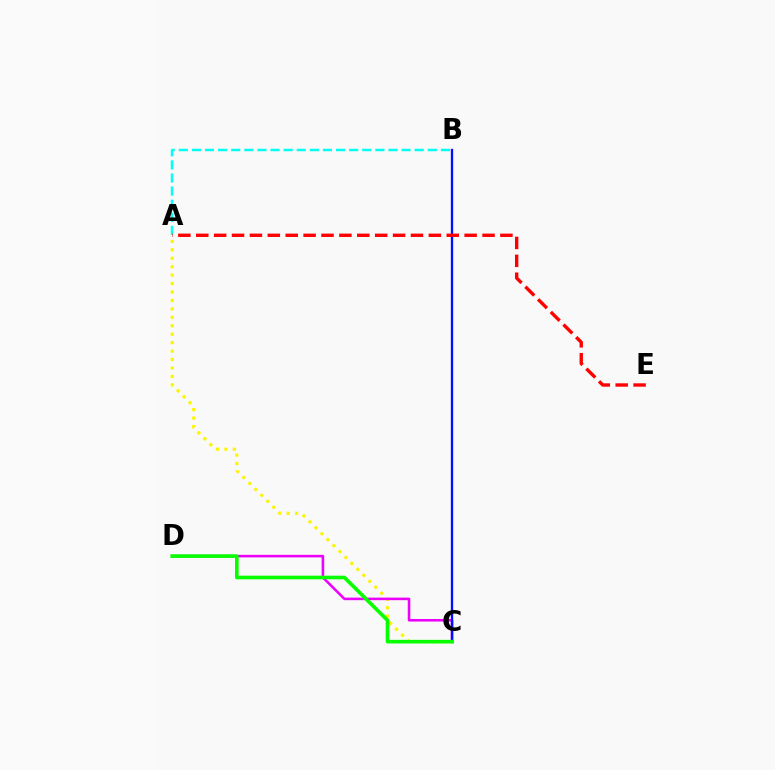{('A', 'C'): [{'color': '#fcf500', 'line_style': 'dotted', 'thickness': 2.29}], ('C', 'D'): [{'color': '#ee00ff', 'line_style': 'solid', 'thickness': 1.84}, {'color': '#08ff00', 'line_style': 'solid', 'thickness': 2.61}], ('B', 'C'): [{'color': '#0010ff', 'line_style': 'solid', 'thickness': 1.68}], ('A', 'B'): [{'color': '#00fff6', 'line_style': 'dashed', 'thickness': 1.78}], ('A', 'E'): [{'color': '#ff0000', 'line_style': 'dashed', 'thickness': 2.43}]}